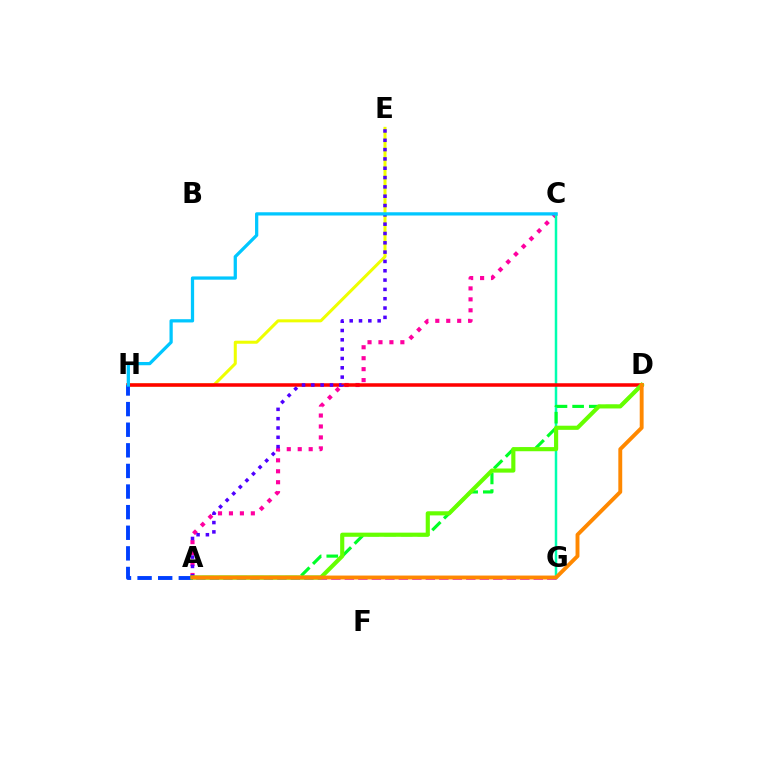{('A', 'C'): [{'color': '#ff00a0', 'line_style': 'dotted', 'thickness': 2.97}], ('E', 'H'): [{'color': '#eeff00', 'line_style': 'solid', 'thickness': 2.18}], ('C', 'G'): [{'color': '#00ffaf', 'line_style': 'solid', 'thickness': 1.79}], ('D', 'H'): [{'color': '#ff0000', 'line_style': 'solid', 'thickness': 2.54}], ('A', 'D'): [{'color': '#00ff27', 'line_style': 'dashed', 'thickness': 2.26}, {'color': '#66ff00', 'line_style': 'solid', 'thickness': 2.98}, {'color': '#ff8800', 'line_style': 'solid', 'thickness': 2.8}], ('A', 'H'): [{'color': '#003fff', 'line_style': 'dashed', 'thickness': 2.8}], ('A', 'E'): [{'color': '#4f00ff', 'line_style': 'dotted', 'thickness': 2.53}], ('A', 'G'): [{'color': '#d600ff', 'line_style': 'dashed', 'thickness': 1.83}], ('C', 'H'): [{'color': '#00c7ff', 'line_style': 'solid', 'thickness': 2.34}]}